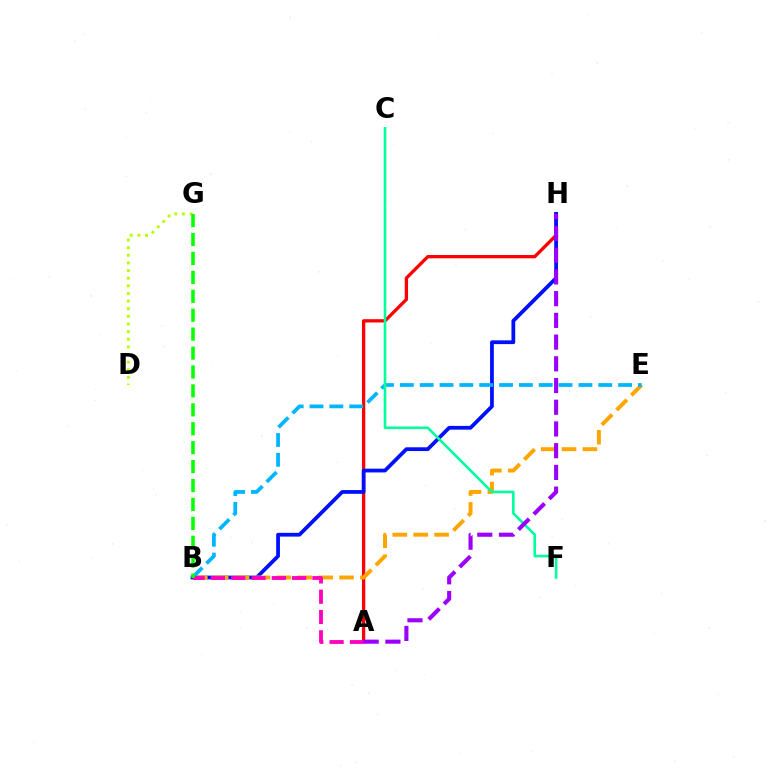{('A', 'H'): [{'color': '#ff0000', 'line_style': 'solid', 'thickness': 2.37}, {'color': '#9b00ff', 'line_style': 'dashed', 'thickness': 2.95}], ('B', 'H'): [{'color': '#0010ff', 'line_style': 'solid', 'thickness': 2.71}], ('B', 'E'): [{'color': '#ffa500', 'line_style': 'dashed', 'thickness': 2.84}, {'color': '#00b5ff', 'line_style': 'dashed', 'thickness': 2.7}], ('A', 'B'): [{'color': '#ff00bd', 'line_style': 'dashed', 'thickness': 2.76}], ('C', 'F'): [{'color': '#00ff9d', 'line_style': 'solid', 'thickness': 1.87}], ('D', 'G'): [{'color': '#b3ff00', 'line_style': 'dotted', 'thickness': 2.07}], ('B', 'G'): [{'color': '#08ff00', 'line_style': 'dashed', 'thickness': 2.57}]}